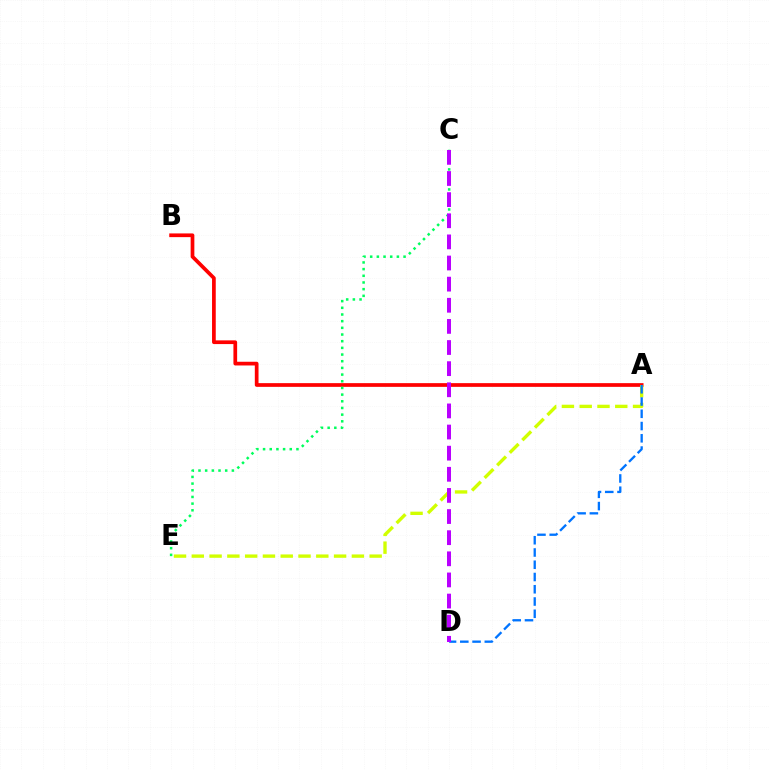{('A', 'B'): [{'color': '#ff0000', 'line_style': 'solid', 'thickness': 2.67}], ('C', 'E'): [{'color': '#00ff5c', 'line_style': 'dotted', 'thickness': 1.81}], ('A', 'E'): [{'color': '#d1ff00', 'line_style': 'dashed', 'thickness': 2.42}], ('A', 'D'): [{'color': '#0074ff', 'line_style': 'dashed', 'thickness': 1.66}], ('C', 'D'): [{'color': '#b900ff', 'line_style': 'dashed', 'thickness': 2.87}]}